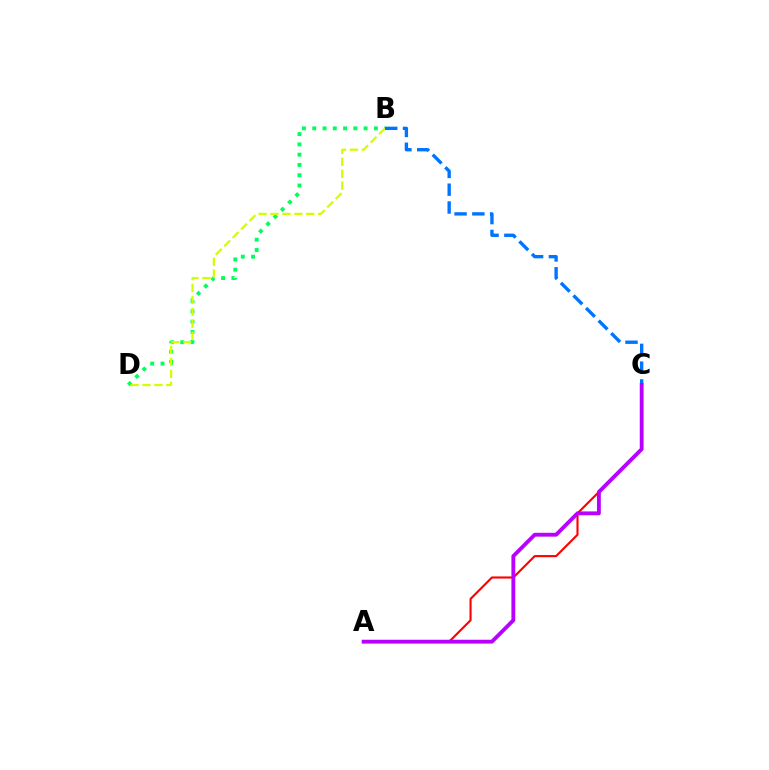{('B', 'D'): [{'color': '#00ff5c', 'line_style': 'dotted', 'thickness': 2.79}, {'color': '#d1ff00', 'line_style': 'dashed', 'thickness': 1.62}], ('A', 'C'): [{'color': '#ff0000', 'line_style': 'solid', 'thickness': 1.53}, {'color': '#b900ff', 'line_style': 'solid', 'thickness': 2.77}], ('B', 'C'): [{'color': '#0074ff', 'line_style': 'dashed', 'thickness': 2.42}]}